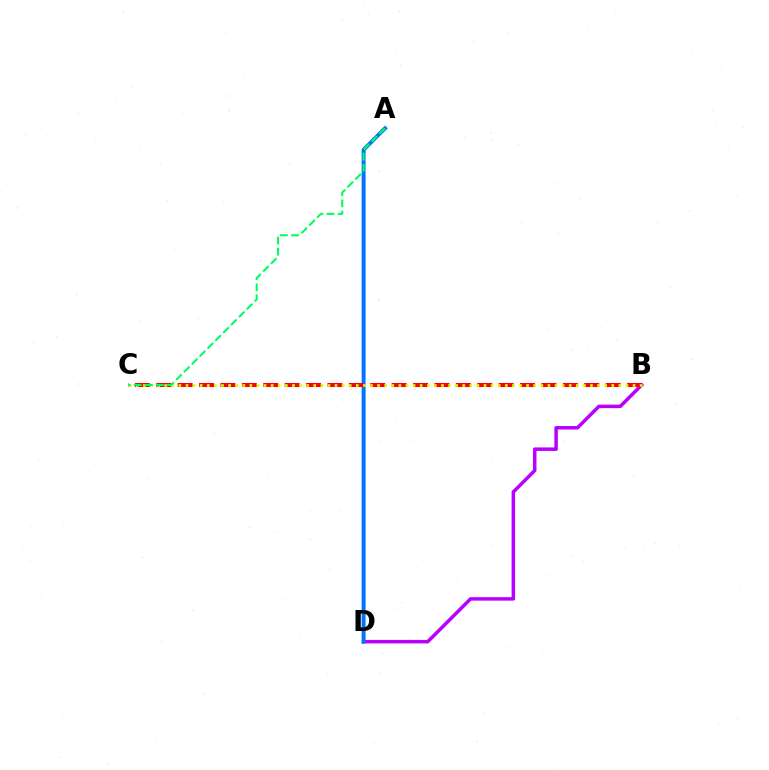{('B', 'D'): [{'color': '#b900ff', 'line_style': 'solid', 'thickness': 2.51}], ('A', 'D'): [{'color': '#0074ff', 'line_style': 'solid', 'thickness': 2.84}], ('B', 'C'): [{'color': '#ff0000', 'line_style': 'dashed', 'thickness': 2.91}, {'color': '#d1ff00', 'line_style': 'dotted', 'thickness': 1.93}], ('A', 'C'): [{'color': '#00ff5c', 'line_style': 'dashed', 'thickness': 1.51}]}